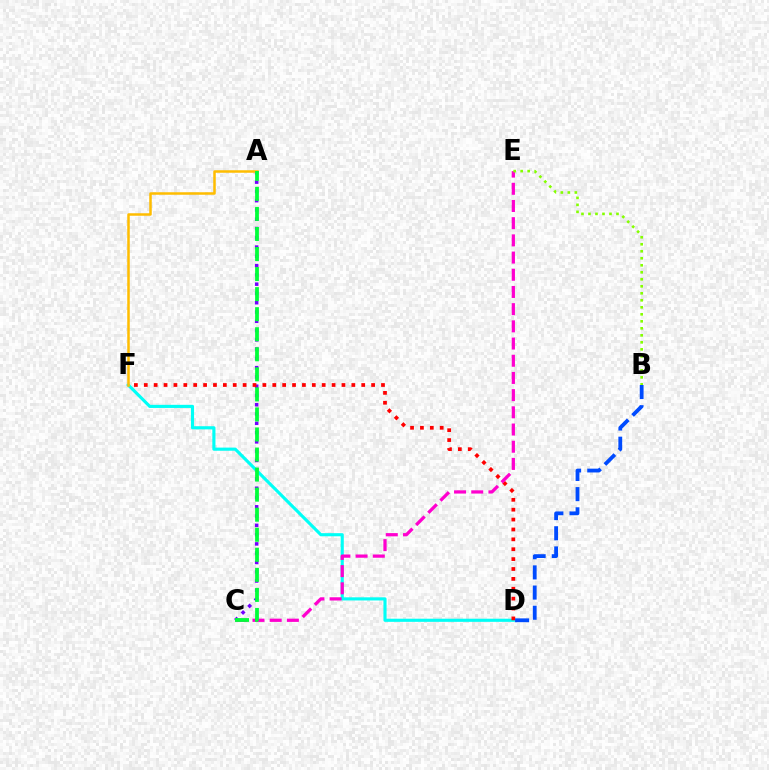{('A', 'C'): [{'color': '#7200ff', 'line_style': 'dotted', 'thickness': 2.52}, {'color': '#00ff39', 'line_style': 'dashed', 'thickness': 2.72}], ('D', 'F'): [{'color': '#00fff6', 'line_style': 'solid', 'thickness': 2.25}, {'color': '#ff0000', 'line_style': 'dotted', 'thickness': 2.69}], ('B', 'D'): [{'color': '#004bff', 'line_style': 'dashed', 'thickness': 2.74}], ('C', 'E'): [{'color': '#ff00cf', 'line_style': 'dashed', 'thickness': 2.34}], ('A', 'F'): [{'color': '#ffbd00', 'line_style': 'solid', 'thickness': 1.81}], ('B', 'E'): [{'color': '#84ff00', 'line_style': 'dotted', 'thickness': 1.9}]}